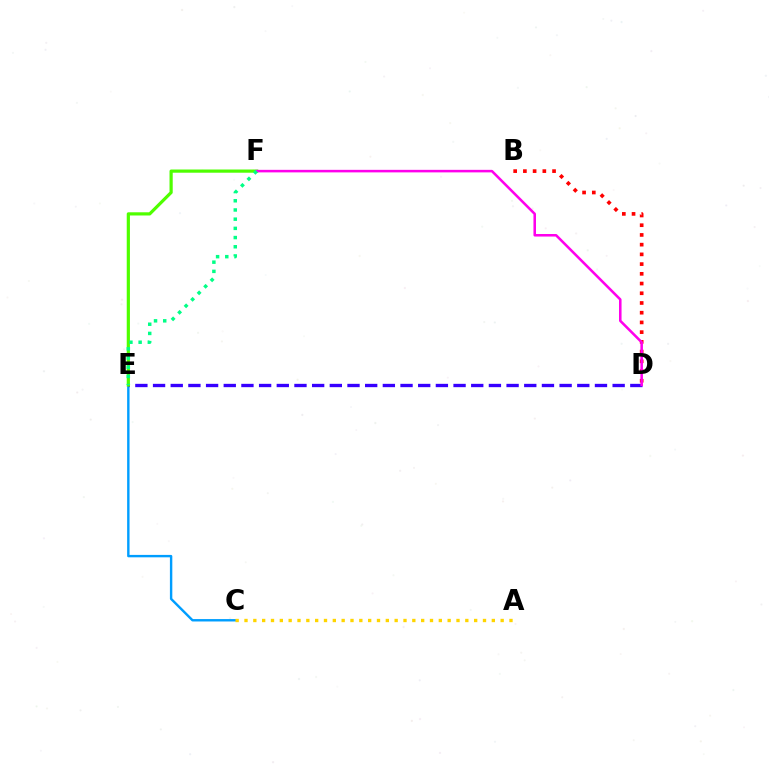{('B', 'D'): [{'color': '#ff0000', 'line_style': 'dotted', 'thickness': 2.64}], ('C', 'E'): [{'color': '#009eff', 'line_style': 'solid', 'thickness': 1.73}], ('D', 'E'): [{'color': '#3700ff', 'line_style': 'dashed', 'thickness': 2.4}], ('E', 'F'): [{'color': '#4fff00', 'line_style': 'solid', 'thickness': 2.31}, {'color': '#00ff86', 'line_style': 'dotted', 'thickness': 2.5}], ('D', 'F'): [{'color': '#ff00ed', 'line_style': 'solid', 'thickness': 1.83}], ('A', 'C'): [{'color': '#ffd500', 'line_style': 'dotted', 'thickness': 2.4}]}